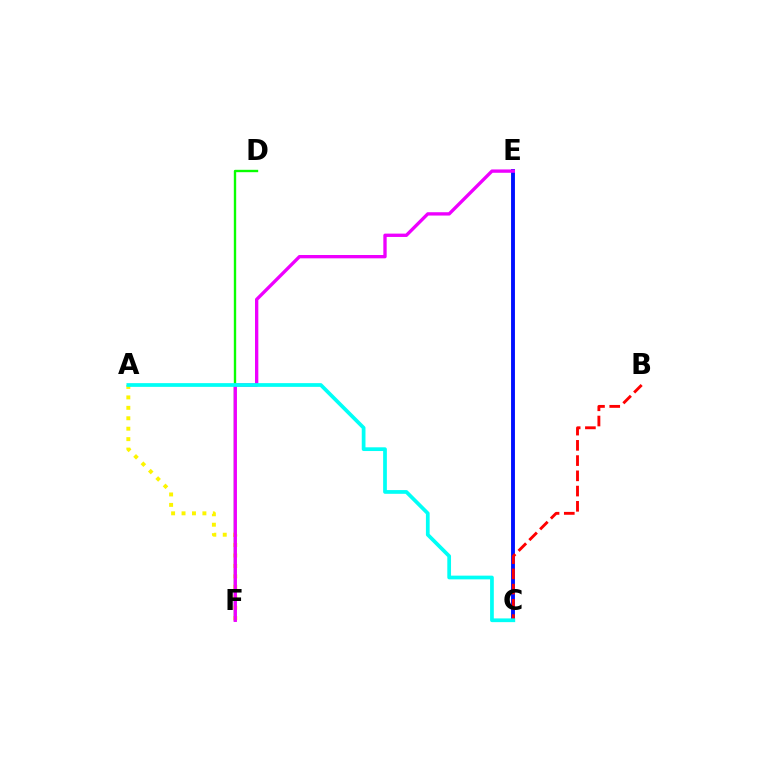{('C', 'E'): [{'color': '#0010ff', 'line_style': 'solid', 'thickness': 2.79}], ('D', 'F'): [{'color': '#08ff00', 'line_style': 'solid', 'thickness': 1.71}], ('A', 'F'): [{'color': '#fcf500', 'line_style': 'dotted', 'thickness': 2.83}], ('B', 'C'): [{'color': '#ff0000', 'line_style': 'dashed', 'thickness': 2.07}], ('E', 'F'): [{'color': '#ee00ff', 'line_style': 'solid', 'thickness': 2.4}], ('A', 'C'): [{'color': '#00fff6', 'line_style': 'solid', 'thickness': 2.68}]}